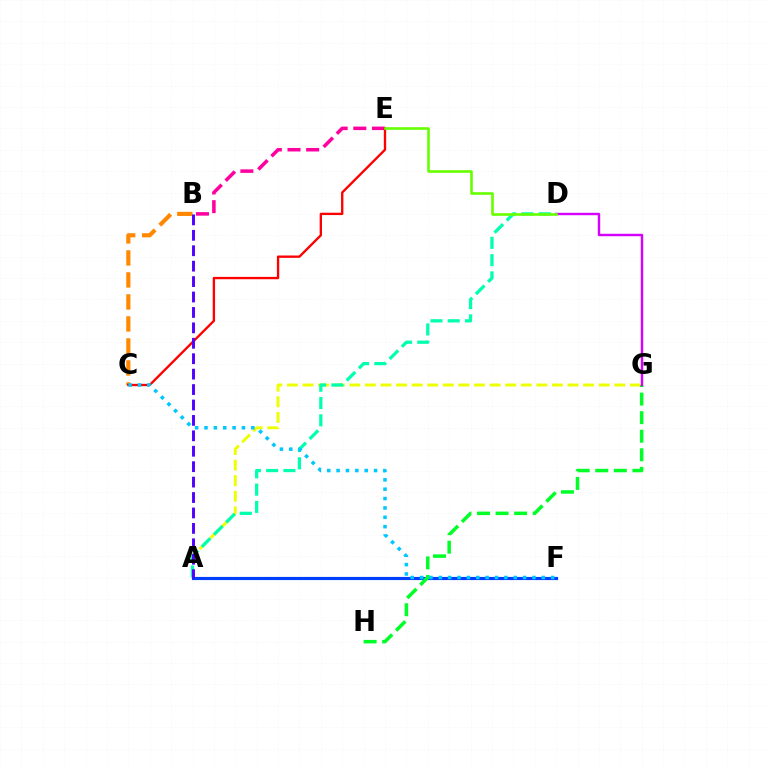{('B', 'E'): [{'color': '#ff00a0', 'line_style': 'dashed', 'thickness': 2.54}], ('A', 'F'): [{'color': '#003fff', 'line_style': 'solid', 'thickness': 2.26}], ('A', 'G'): [{'color': '#eeff00', 'line_style': 'dashed', 'thickness': 2.12}], ('G', 'H'): [{'color': '#00ff27', 'line_style': 'dashed', 'thickness': 2.52}], ('D', 'G'): [{'color': '#d600ff', 'line_style': 'solid', 'thickness': 1.74}], ('B', 'C'): [{'color': '#ff8800', 'line_style': 'dashed', 'thickness': 2.99}], ('A', 'D'): [{'color': '#00ffaf', 'line_style': 'dashed', 'thickness': 2.35}], ('C', 'E'): [{'color': '#ff0000', 'line_style': 'solid', 'thickness': 1.69}], ('A', 'B'): [{'color': '#4f00ff', 'line_style': 'dashed', 'thickness': 2.1}], ('C', 'F'): [{'color': '#00c7ff', 'line_style': 'dotted', 'thickness': 2.54}], ('D', 'E'): [{'color': '#66ff00', 'line_style': 'solid', 'thickness': 1.88}]}